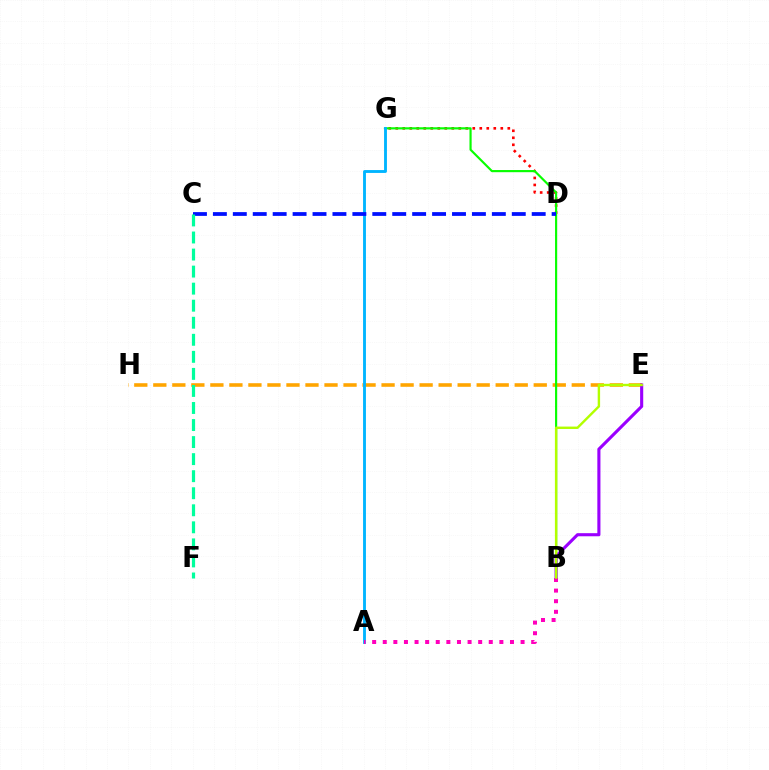{('D', 'G'): [{'color': '#ff0000', 'line_style': 'dotted', 'thickness': 1.9}], ('E', 'H'): [{'color': '#ffa500', 'line_style': 'dashed', 'thickness': 2.58}], ('B', 'G'): [{'color': '#08ff00', 'line_style': 'solid', 'thickness': 1.56}], ('A', 'G'): [{'color': '#00b5ff', 'line_style': 'solid', 'thickness': 2.07}], ('C', 'D'): [{'color': '#0010ff', 'line_style': 'dashed', 'thickness': 2.71}], ('C', 'F'): [{'color': '#00ff9d', 'line_style': 'dashed', 'thickness': 2.32}], ('B', 'E'): [{'color': '#9b00ff', 'line_style': 'solid', 'thickness': 2.23}, {'color': '#b3ff00', 'line_style': 'solid', 'thickness': 1.74}], ('A', 'B'): [{'color': '#ff00bd', 'line_style': 'dotted', 'thickness': 2.88}]}